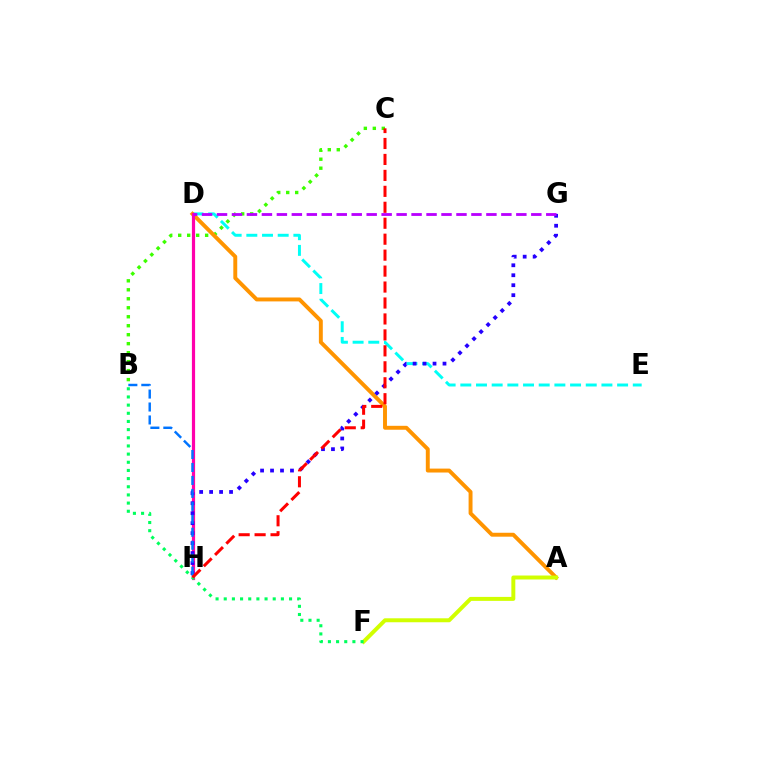{('D', 'E'): [{'color': '#00fff6', 'line_style': 'dashed', 'thickness': 2.13}], ('B', 'C'): [{'color': '#3dff00', 'line_style': 'dotted', 'thickness': 2.44}], ('A', 'D'): [{'color': '#ff9400', 'line_style': 'solid', 'thickness': 2.82}], ('D', 'H'): [{'color': '#ff00ac', 'line_style': 'solid', 'thickness': 2.3}], ('G', 'H'): [{'color': '#2500ff', 'line_style': 'dotted', 'thickness': 2.71}], ('A', 'F'): [{'color': '#d1ff00', 'line_style': 'solid', 'thickness': 2.85}], ('B', 'H'): [{'color': '#0074ff', 'line_style': 'dashed', 'thickness': 1.76}], ('B', 'F'): [{'color': '#00ff5c', 'line_style': 'dotted', 'thickness': 2.22}], ('C', 'H'): [{'color': '#ff0000', 'line_style': 'dashed', 'thickness': 2.17}], ('D', 'G'): [{'color': '#b900ff', 'line_style': 'dashed', 'thickness': 2.03}]}